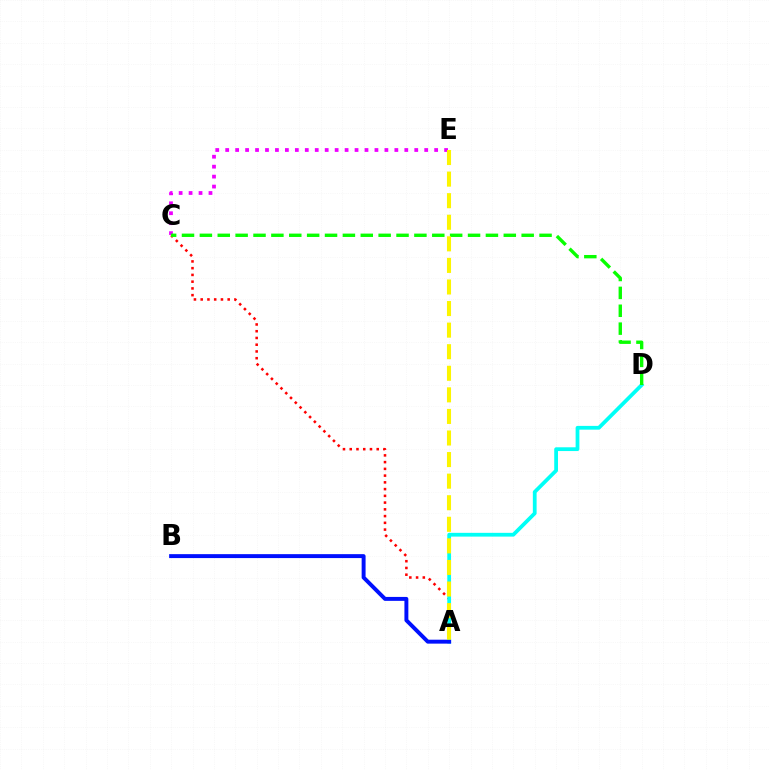{('A', 'C'): [{'color': '#ff0000', 'line_style': 'dotted', 'thickness': 1.83}], ('A', 'D'): [{'color': '#00fff6', 'line_style': 'solid', 'thickness': 2.71}], ('A', 'B'): [{'color': '#0010ff', 'line_style': 'solid', 'thickness': 2.83}], ('C', 'E'): [{'color': '#ee00ff', 'line_style': 'dotted', 'thickness': 2.7}], ('C', 'D'): [{'color': '#08ff00', 'line_style': 'dashed', 'thickness': 2.43}], ('A', 'E'): [{'color': '#fcf500', 'line_style': 'dashed', 'thickness': 2.93}]}